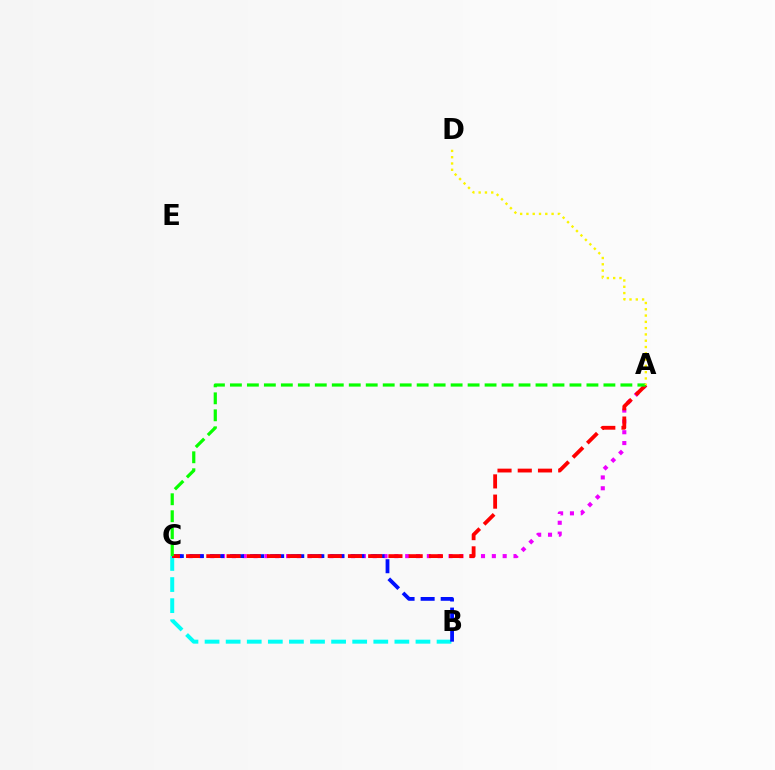{('B', 'C'): [{'color': '#00fff6', 'line_style': 'dashed', 'thickness': 2.87}, {'color': '#0010ff', 'line_style': 'dashed', 'thickness': 2.73}], ('A', 'C'): [{'color': '#ee00ff', 'line_style': 'dotted', 'thickness': 2.94}, {'color': '#ff0000', 'line_style': 'dashed', 'thickness': 2.75}, {'color': '#08ff00', 'line_style': 'dashed', 'thickness': 2.31}], ('A', 'D'): [{'color': '#fcf500', 'line_style': 'dotted', 'thickness': 1.71}]}